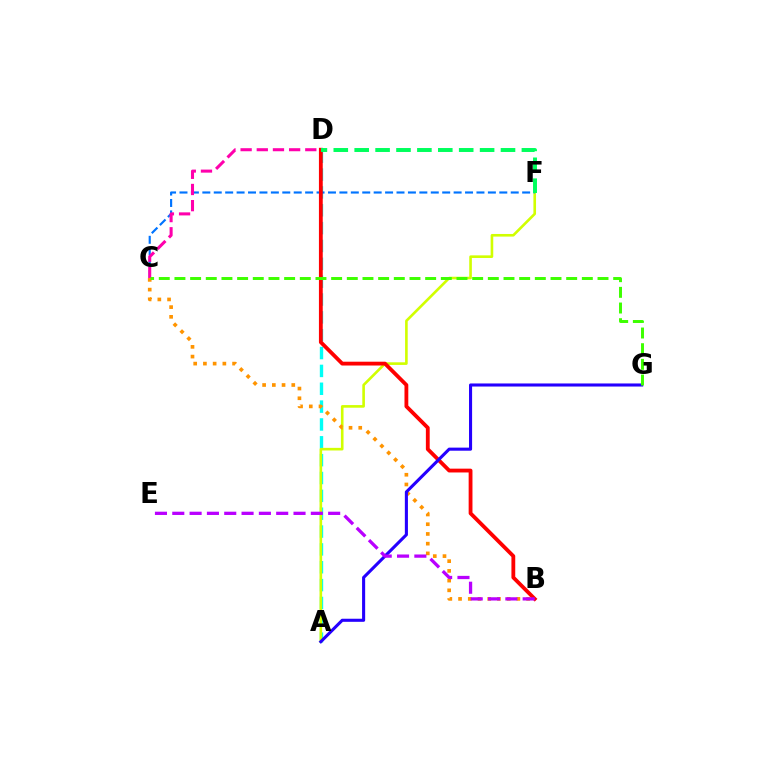{('A', 'D'): [{'color': '#00fff6', 'line_style': 'dashed', 'thickness': 2.42}], ('A', 'F'): [{'color': '#d1ff00', 'line_style': 'solid', 'thickness': 1.89}], ('C', 'F'): [{'color': '#0074ff', 'line_style': 'dashed', 'thickness': 1.55}], ('B', 'C'): [{'color': '#ff9400', 'line_style': 'dotted', 'thickness': 2.64}], ('C', 'D'): [{'color': '#ff00ac', 'line_style': 'dashed', 'thickness': 2.2}], ('B', 'D'): [{'color': '#ff0000', 'line_style': 'solid', 'thickness': 2.75}], ('A', 'G'): [{'color': '#2500ff', 'line_style': 'solid', 'thickness': 2.22}], ('B', 'E'): [{'color': '#b900ff', 'line_style': 'dashed', 'thickness': 2.35}], ('C', 'G'): [{'color': '#3dff00', 'line_style': 'dashed', 'thickness': 2.13}], ('D', 'F'): [{'color': '#00ff5c', 'line_style': 'dashed', 'thickness': 2.84}]}